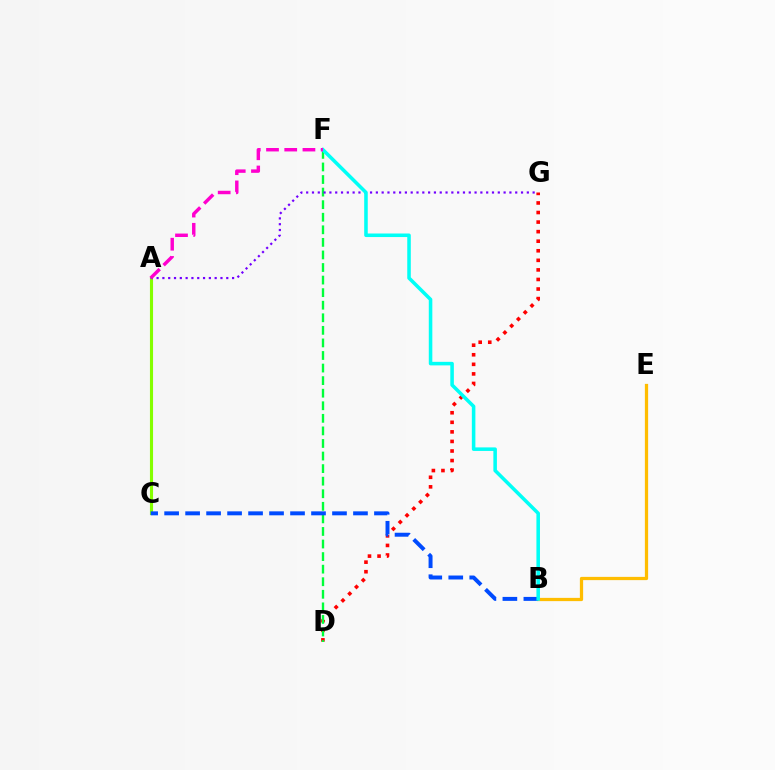{('A', 'C'): [{'color': '#84ff00', 'line_style': 'solid', 'thickness': 2.24}], ('D', 'G'): [{'color': '#ff0000', 'line_style': 'dotted', 'thickness': 2.6}], ('D', 'F'): [{'color': '#00ff39', 'line_style': 'dashed', 'thickness': 1.71}], ('B', 'E'): [{'color': '#ffbd00', 'line_style': 'solid', 'thickness': 2.34}], ('B', 'C'): [{'color': '#004bff', 'line_style': 'dashed', 'thickness': 2.85}], ('A', 'G'): [{'color': '#7200ff', 'line_style': 'dotted', 'thickness': 1.58}], ('B', 'F'): [{'color': '#00fff6', 'line_style': 'solid', 'thickness': 2.55}], ('A', 'F'): [{'color': '#ff00cf', 'line_style': 'dashed', 'thickness': 2.48}]}